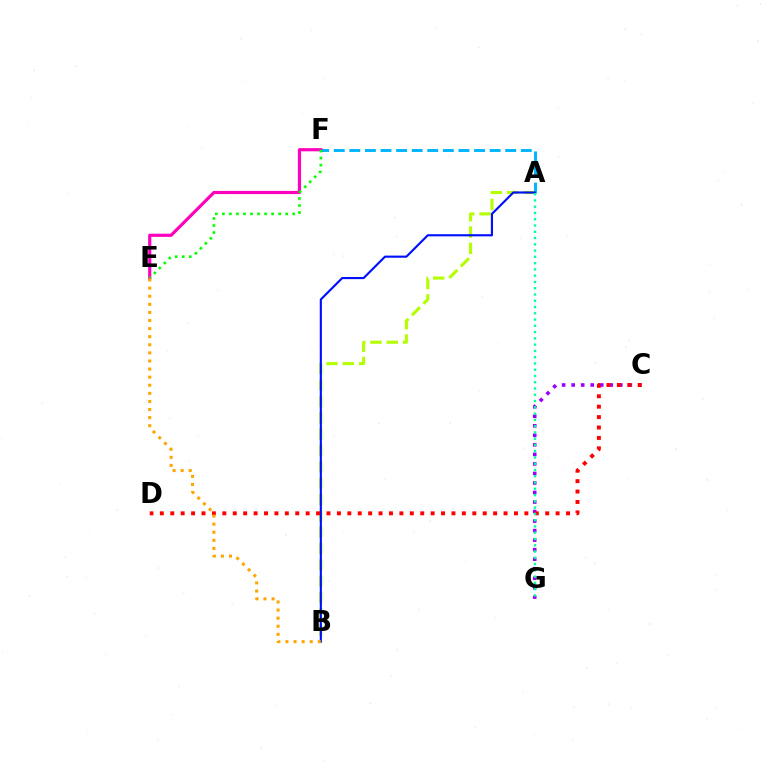{('A', 'F'): [{'color': '#00b5ff', 'line_style': 'dashed', 'thickness': 2.12}], ('E', 'F'): [{'color': '#ff00bd', 'line_style': 'solid', 'thickness': 2.29}, {'color': '#08ff00', 'line_style': 'dotted', 'thickness': 1.91}], ('C', 'G'): [{'color': '#9b00ff', 'line_style': 'dotted', 'thickness': 2.59}], ('A', 'B'): [{'color': '#b3ff00', 'line_style': 'dashed', 'thickness': 2.22}, {'color': '#0010ff', 'line_style': 'solid', 'thickness': 1.55}], ('C', 'D'): [{'color': '#ff0000', 'line_style': 'dotted', 'thickness': 2.83}], ('B', 'E'): [{'color': '#ffa500', 'line_style': 'dotted', 'thickness': 2.2}], ('A', 'G'): [{'color': '#00ff9d', 'line_style': 'dotted', 'thickness': 1.7}]}